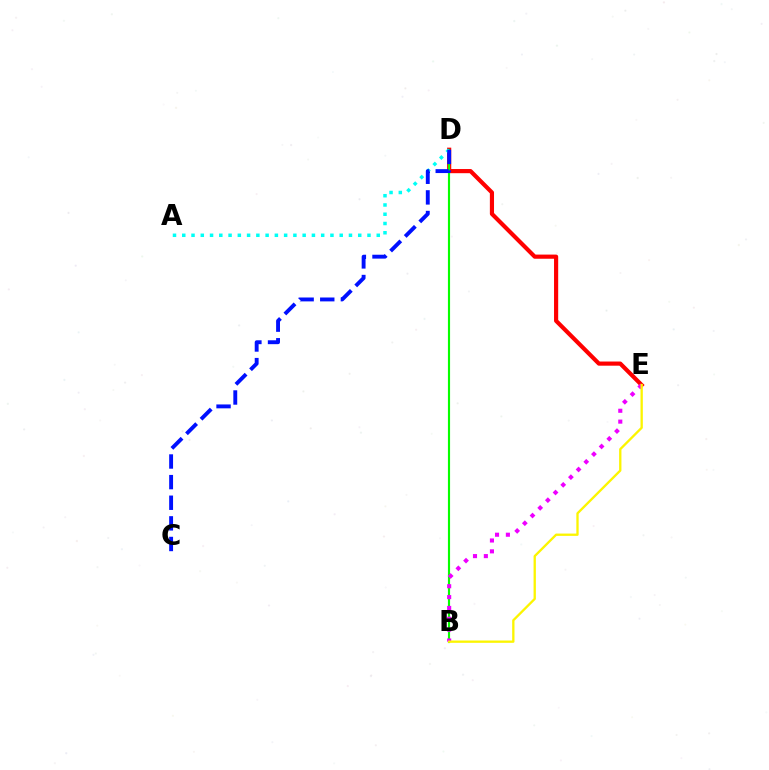{('D', 'E'): [{'color': '#ff0000', 'line_style': 'solid', 'thickness': 2.99}], ('B', 'D'): [{'color': '#08ff00', 'line_style': 'solid', 'thickness': 1.55}], ('B', 'E'): [{'color': '#ee00ff', 'line_style': 'dotted', 'thickness': 2.95}, {'color': '#fcf500', 'line_style': 'solid', 'thickness': 1.67}], ('A', 'D'): [{'color': '#00fff6', 'line_style': 'dotted', 'thickness': 2.52}], ('C', 'D'): [{'color': '#0010ff', 'line_style': 'dashed', 'thickness': 2.8}]}